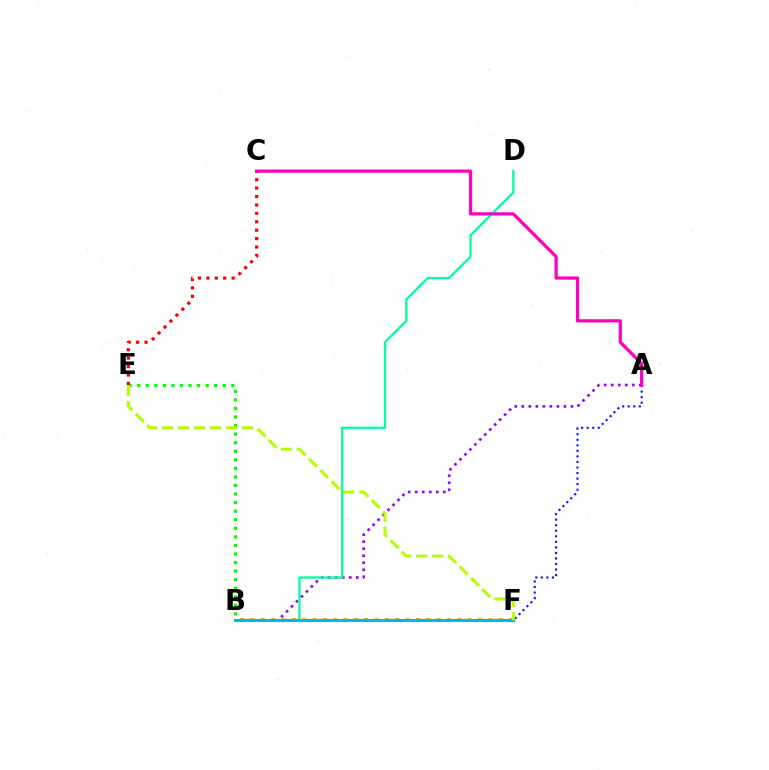{('A', 'B'): [{'color': '#9b00ff', 'line_style': 'dotted', 'thickness': 1.91}], ('A', 'F'): [{'color': '#0010ff', 'line_style': 'dotted', 'thickness': 1.51}], ('B', 'F'): [{'color': '#ffa500', 'line_style': 'dotted', 'thickness': 2.81}, {'color': '#00b5ff', 'line_style': 'solid', 'thickness': 2.22}], ('B', 'E'): [{'color': '#08ff00', 'line_style': 'dotted', 'thickness': 2.33}], ('C', 'E'): [{'color': '#ff0000', 'line_style': 'dotted', 'thickness': 2.29}], ('B', 'D'): [{'color': '#00ff9d', 'line_style': 'solid', 'thickness': 1.64}], ('A', 'C'): [{'color': '#ff00bd', 'line_style': 'solid', 'thickness': 2.32}], ('E', 'F'): [{'color': '#b3ff00', 'line_style': 'dashed', 'thickness': 2.17}]}